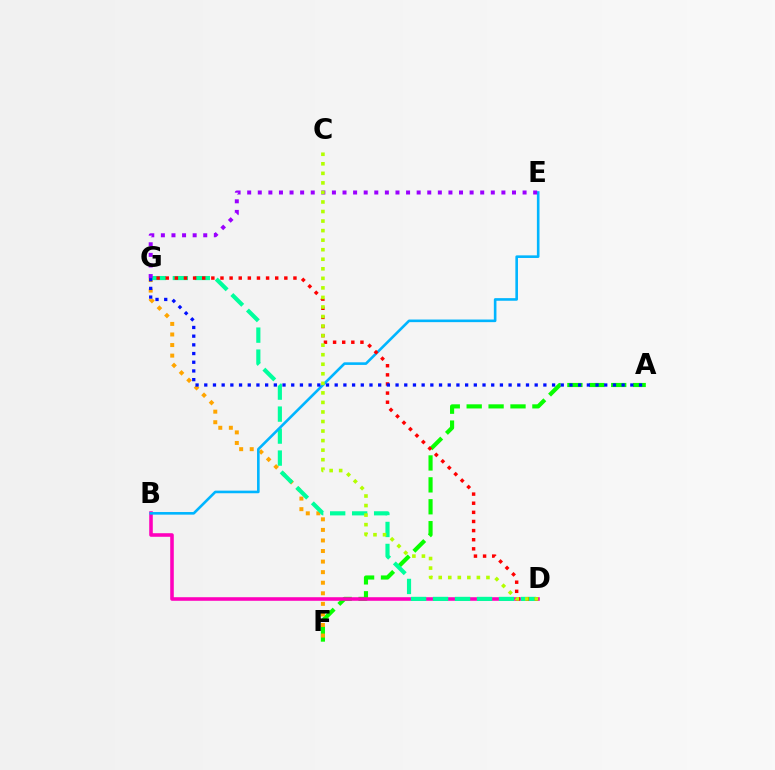{('A', 'F'): [{'color': '#08ff00', 'line_style': 'dashed', 'thickness': 2.98}], ('F', 'G'): [{'color': '#ffa500', 'line_style': 'dotted', 'thickness': 2.87}], ('B', 'D'): [{'color': '#ff00bd', 'line_style': 'solid', 'thickness': 2.57}], ('D', 'G'): [{'color': '#00ff9d', 'line_style': 'dashed', 'thickness': 2.99}, {'color': '#ff0000', 'line_style': 'dotted', 'thickness': 2.48}], ('B', 'E'): [{'color': '#00b5ff', 'line_style': 'solid', 'thickness': 1.88}], ('A', 'G'): [{'color': '#0010ff', 'line_style': 'dotted', 'thickness': 2.36}], ('E', 'G'): [{'color': '#9b00ff', 'line_style': 'dotted', 'thickness': 2.88}], ('C', 'D'): [{'color': '#b3ff00', 'line_style': 'dotted', 'thickness': 2.59}]}